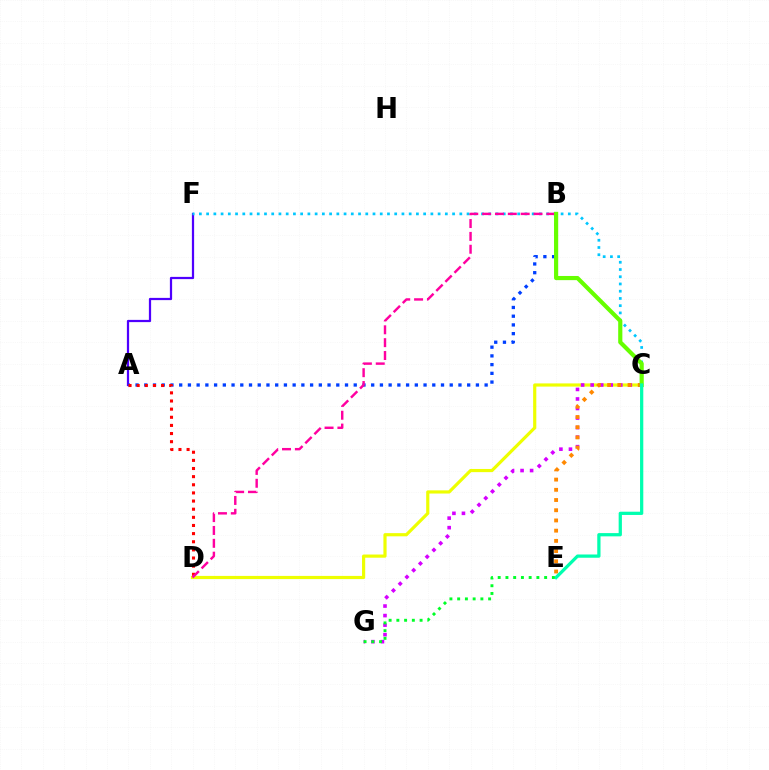{('A', 'F'): [{'color': '#4f00ff', 'line_style': 'solid', 'thickness': 1.61}], ('A', 'B'): [{'color': '#003fff', 'line_style': 'dotted', 'thickness': 2.37}], ('C', 'D'): [{'color': '#eeff00', 'line_style': 'solid', 'thickness': 2.29}], ('C', 'F'): [{'color': '#00c7ff', 'line_style': 'dotted', 'thickness': 1.97}], ('C', 'G'): [{'color': '#d600ff', 'line_style': 'dotted', 'thickness': 2.59}], ('C', 'E'): [{'color': '#ff8800', 'line_style': 'dotted', 'thickness': 2.77}, {'color': '#00ffaf', 'line_style': 'solid', 'thickness': 2.34}], ('A', 'D'): [{'color': '#ff0000', 'line_style': 'dotted', 'thickness': 2.21}], ('B', 'D'): [{'color': '#ff00a0', 'line_style': 'dashed', 'thickness': 1.75}], ('B', 'C'): [{'color': '#66ff00', 'line_style': 'solid', 'thickness': 3.0}], ('E', 'G'): [{'color': '#00ff27', 'line_style': 'dotted', 'thickness': 2.1}]}